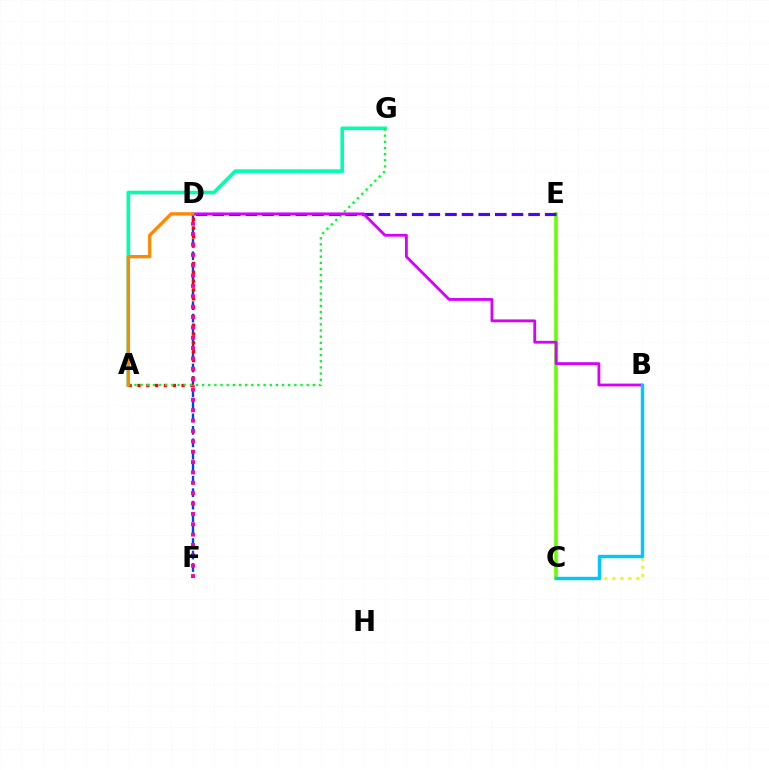{('B', 'C'): [{'color': '#eeff00', 'line_style': 'dotted', 'thickness': 2.17}, {'color': '#00c7ff', 'line_style': 'solid', 'thickness': 2.46}], ('A', 'G'): [{'color': '#00ffaf', 'line_style': 'solid', 'thickness': 2.61}, {'color': '#00ff27', 'line_style': 'dotted', 'thickness': 1.67}], ('C', 'E'): [{'color': '#66ff00', 'line_style': 'solid', 'thickness': 2.6}], ('D', 'F'): [{'color': '#003fff', 'line_style': 'dashed', 'thickness': 1.69}, {'color': '#ff00a0', 'line_style': 'dotted', 'thickness': 2.82}], ('A', 'D'): [{'color': '#ff0000', 'line_style': 'dotted', 'thickness': 2.4}, {'color': '#ff8800', 'line_style': 'solid', 'thickness': 2.38}], ('D', 'E'): [{'color': '#4f00ff', 'line_style': 'dashed', 'thickness': 2.26}], ('B', 'D'): [{'color': '#d600ff', 'line_style': 'solid', 'thickness': 2.02}]}